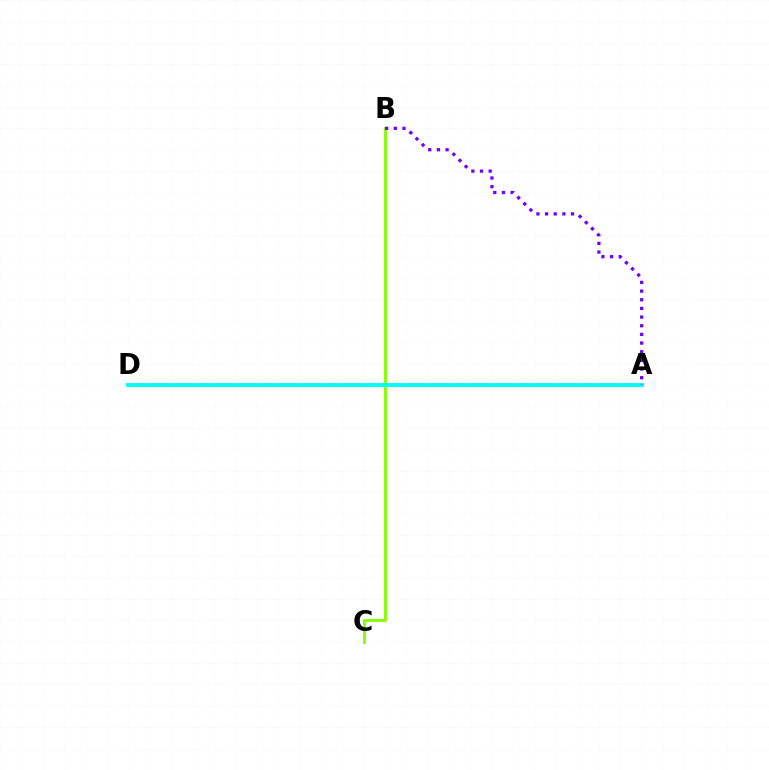{('B', 'C'): [{'color': '#84ff00', 'line_style': 'solid', 'thickness': 2.06}], ('A', 'D'): [{'color': '#ff0000', 'line_style': 'solid', 'thickness': 1.55}, {'color': '#00fff6', 'line_style': 'solid', 'thickness': 2.79}], ('A', 'B'): [{'color': '#7200ff', 'line_style': 'dotted', 'thickness': 2.35}]}